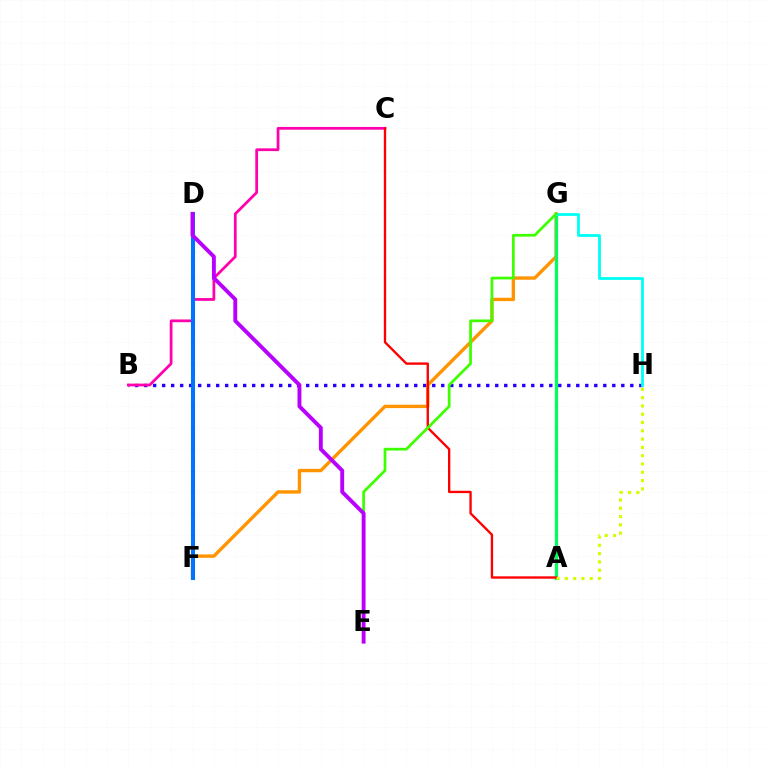{('B', 'H'): [{'color': '#2500ff', 'line_style': 'dotted', 'thickness': 2.45}], ('B', 'C'): [{'color': '#ff00ac', 'line_style': 'solid', 'thickness': 1.98}], ('F', 'G'): [{'color': '#ff9400', 'line_style': 'solid', 'thickness': 2.42}], ('A', 'G'): [{'color': '#00ff5c', 'line_style': 'solid', 'thickness': 2.3}], ('A', 'C'): [{'color': '#ff0000', 'line_style': 'solid', 'thickness': 1.69}], ('G', 'H'): [{'color': '#00fff6', 'line_style': 'solid', 'thickness': 2.04}], ('D', 'F'): [{'color': '#0074ff', 'line_style': 'solid', 'thickness': 2.93}], ('E', 'G'): [{'color': '#3dff00', 'line_style': 'solid', 'thickness': 1.97}], ('A', 'H'): [{'color': '#d1ff00', 'line_style': 'dotted', 'thickness': 2.25}], ('D', 'E'): [{'color': '#b900ff', 'line_style': 'solid', 'thickness': 2.8}]}